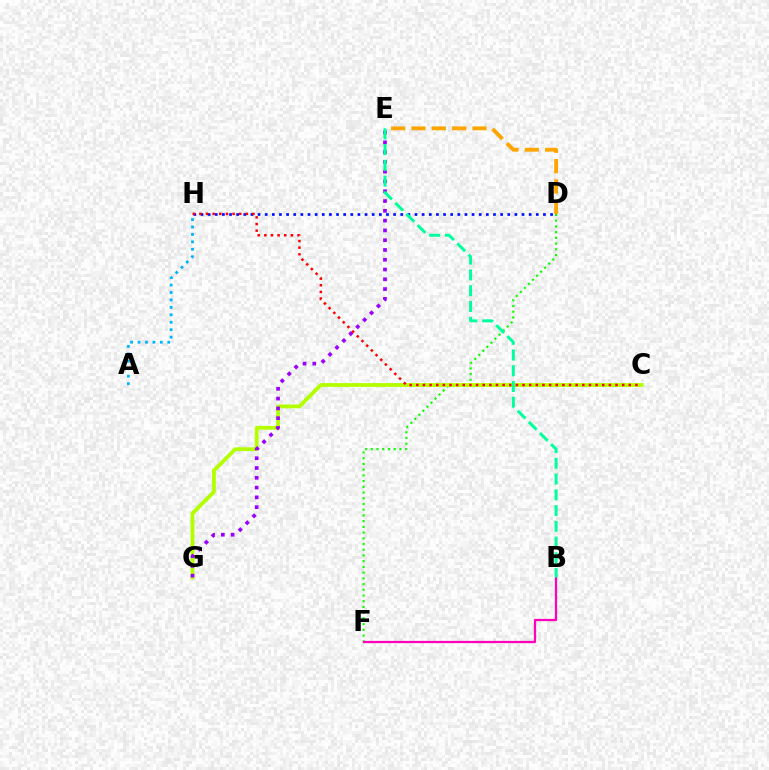{('D', 'E'): [{'color': '#ffa500', 'line_style': 'dashed', 'thickness': 2.77}], ('D', 'F'): [{'color': '#08ff00', 'line_style': 'dotted', 'thickness': 1.55}], ('D', 'H'): [{'color': '#0010ff', 'line_style': 'dotted', 'thickness': 1.94}], ('C', 'G'): [{'color': '#b3ff00', 'line_style': 'solid', 'thickness': 2.74}], ('A', 'H'): [{'color': '#00b5ff', 'line_style': 'dotted', 'thickness': 2.02}], ('E', 'G'): [{'color': '#9b00ff', 'line_style': 'dotted', 'thickness': 2.66}], ('C', 'H'): [{'color': '#ff0000', 'line_style': 'dotted', 'thickness': 1.8}], ('B', 'F'): [{'color': '#ff00bd', 'line_style': 'solid', 'thickness': 1.62}], ('B', 'E'): [{'color': '#00ff9d', 'line_style': 'dashed', 'thickness': 2.14}]}